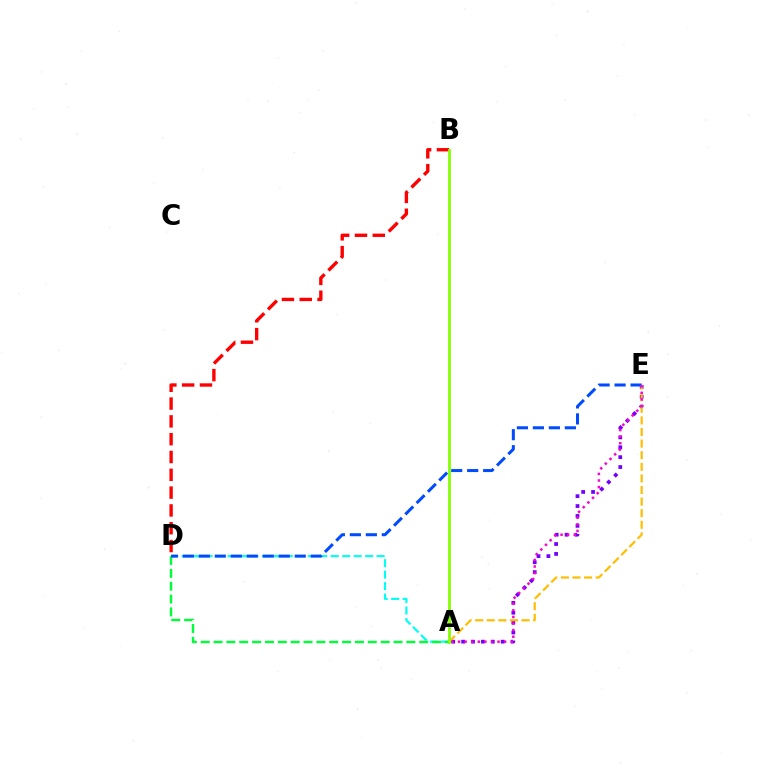{('A', 'E'): [{'color': '#7200ff', 'line_style': 'dotted', 'thickness': 2.69}, {'color': '#ffbd00', 'line_style': 'dashed', 'thickness': 1.58}, {'color': '#ff00cf', 'line_style': 'dotted', 'thickness': 1.79}], ('A', 'D'): [{'color': '#00fff6', 'line_style': 'dashed', 'thickness': 1.56}, {'color': '#00ff39', 'line_style': 'dashed', 'thickness': 1.75}], ('B', 'D'): [{'color': '#ff0000', 'line_style': 'dashed', 'thickness': 2.42}], ('A', 'B'): [{'color': '#84ff00', 'line_style': 'solid', 'thickness': 2.0}], ('D', 'E'): [{'color': '#004bff', 'line_style': 'dashed', 'thickness': 2.17}]}